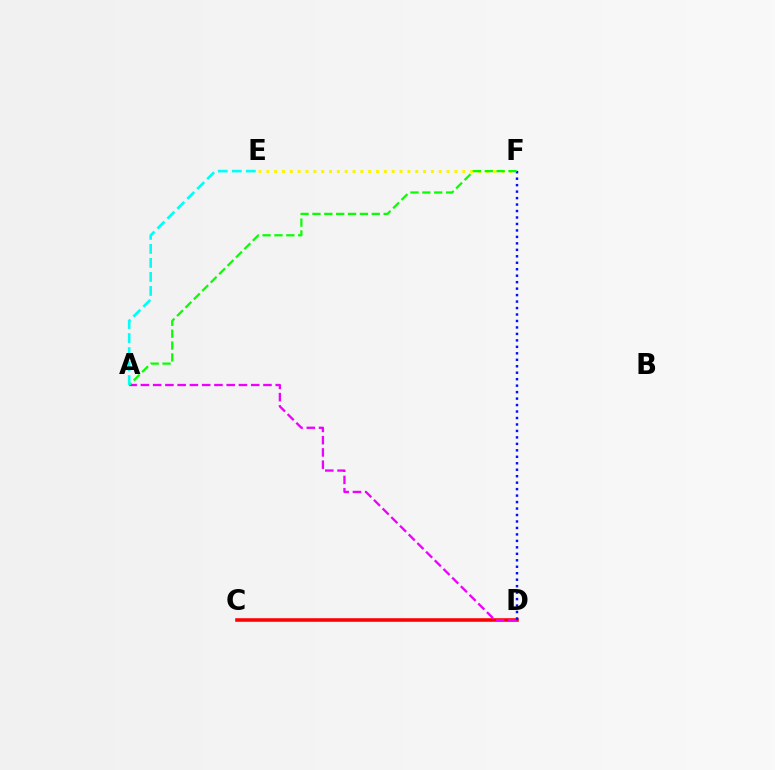{('E', 'F'): [{'color': '#fcf500', 'line_style': 'dotted', 'thickness': 2.13}], ('C', 'D'): [{'color': '#ff0000', 'line_style': 'solid', 'thickness': 2.57}], ('A', 'D'): [{'color': '#ee00ff', 'line_style': 'dashed', 'thickness': 1.67}], ('D', 'F'): [{'color': '#0010ff', 'line_style': 'dotted', 'thickness': 1.76}], ('A', 'F'): [{'color': '#08ff00', 'line_style': 'dashed', 'thickness': 1.61}], ('A', 'E'): [{'color': '#00fff6', 'line_style': 'dashed', 'thickness': 1.9}]}